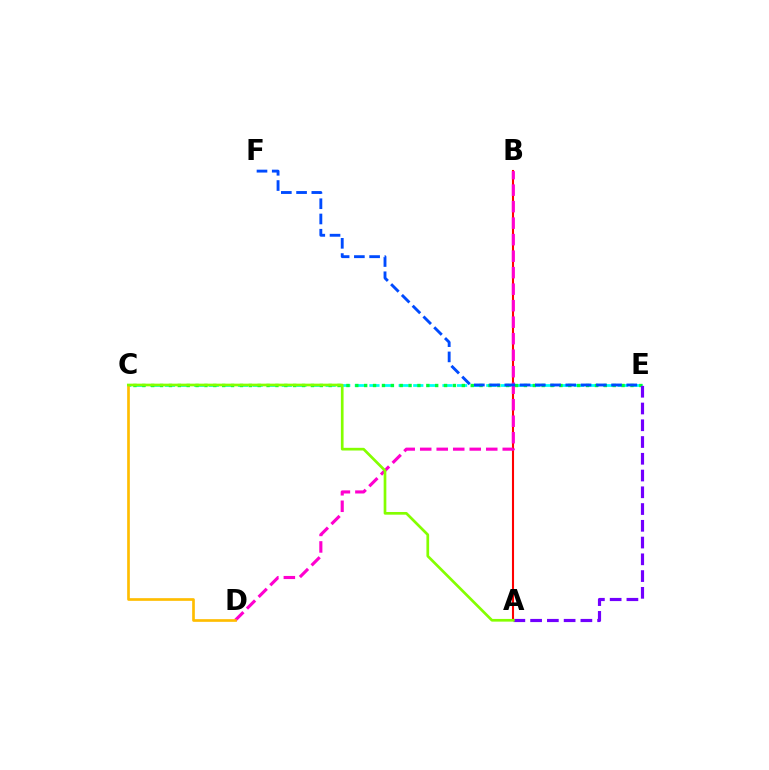{('A', 'B'): [{'color': '#ff0000', 'line_style': 'solid', 'thickness': 1.5}], ('C', 'E'): [{'color': '#00fff6', 'line_style': 'dashed', 'thickness': 1.98}, {'color': '#00ff39', 'line_style': 'dotted', 'thickness': 2.41}], ('B', 'D'): [{'color': '#ff00cf', 'line_style': 'dashed', 'thickness': 2.24}], ('A', 'E'): [{'color': '#7200ff', 'line_style': 'dashed', 'thickness': 2.28}], ('C', 'D'): [{'color': '#ffbd00', 'line_style': 'solid', 'thickness': 1.92}], ('E', 'F'): [{'color': '#004bff', 'line_style': 'dashed', 'thickness': 2.07}], ('A', 'C'): [{'color': '#84ff00', 'line_style': 'solid', 'thickness': 1.94}]}